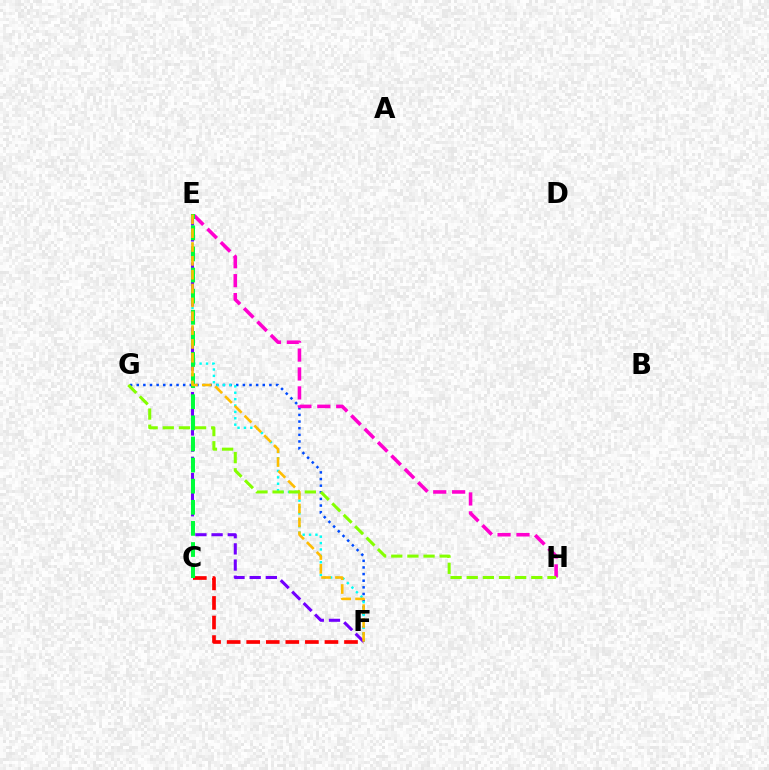{('F', 'G'): [{'color': '#004bff', 'line_style': 'dotted', 'thickness': 1.8}], ('C', 'F'): [{'color': '#ff0000', 'line_style': 'dashed', 'thickness': 2.66}], ('E', 'F'): [{'color': '#00fff6', 'line_style': 'dotted', 'thickness': 1.73}, {'color': '#7200ff', 'line_style': 'dashed', 'thickness': 2.2}, {'color': '#ffbd00', 'line_style': 'dashed', 'thickness': 1.88}], ('E', 'H'): [{'color': '#ff00cf', 'line_style': 'dashed', 'thickness': 2.57}], ('C', 'E'): [{'color': '#00ff39', 'line_style': 'dashed', 'thickness': 2.87}], ('G', 'H'): [{'color': '#84ff00', 'line_style': 'dashed', 'thickness': 2.19}]}